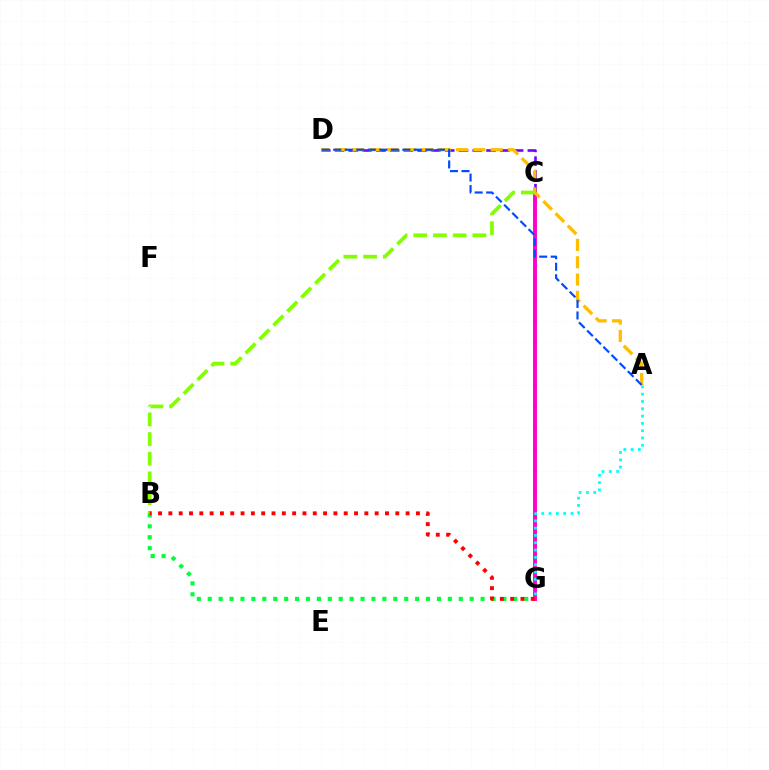{('C', 'D'): [{'color': '#7200ff', 'line_style': 'dashed', 'thickness': 1.87}], ('C', 'G'): [{'color': '#ff00cf', 'line_style': 'solid', 'thickness': 2.83}], ('A', 'D'): [{'color': '#ffbd00', 'line_style': 'dashed', 'thickness': 2.35}, {'color': '#004bff', 'line_style': 'dashed', 'thickness': 1.56}], ('B', 'C'): [{'color': '#84ff00', 'line_style': 'dashed', 'thickness': 2.67}], ('B', 'G'): [{'color': '#00ff39', 'line_style': 'dotted', 'thickness': 2.97}, {'color': '#ff0000', 'line_style': 'dotted', 'thickness': 2.8}], ('A', 'G'): [{'color': '#00fff6', 'line_style': 'dotted', 'thickness': 1.98}]}